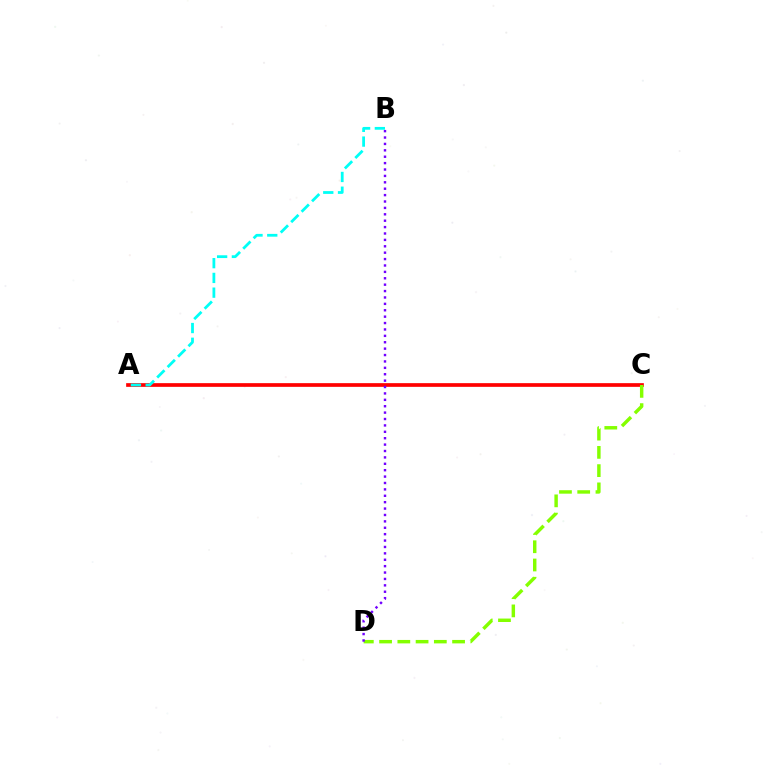{('A', 'C'): [{'color': '#ff0000', 'line_style': 'solid', 'thickness': 2.66}], ('C', 'D'): [{'color': '#84ff00', 'line_style': 'dashed', 'thickness': 2.48}], ('B', 'D'): [{'color': '#7200ff', 'line_style': 'dotted', 'thickness': 1.74}], ('A', 'B'): [{'color': '#00fff6', 'line_style': 'dashed', 'thickness': 2.0}]}